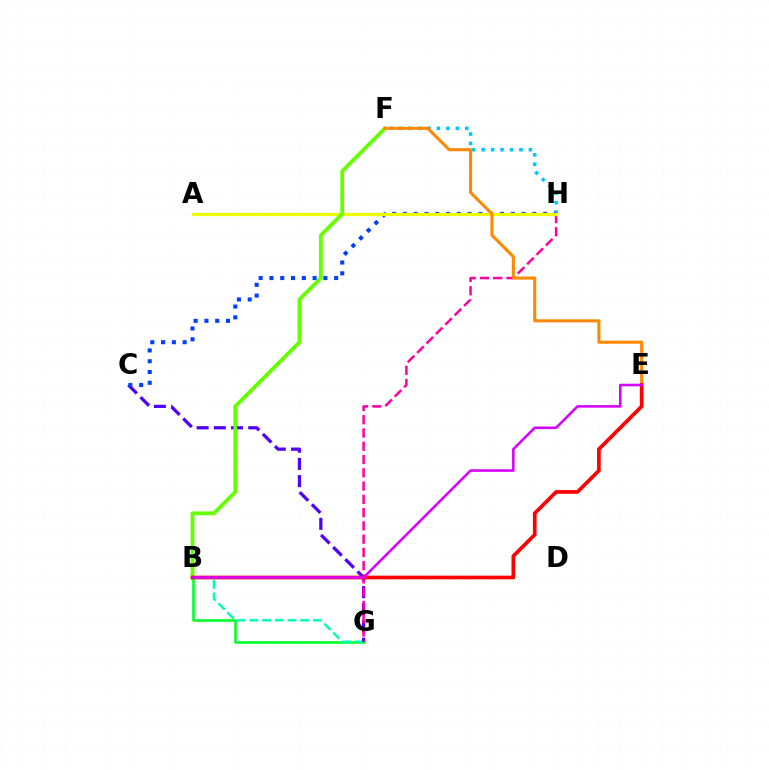{('B', 'G'): [{'color': '#00ff27', 'line_style': 'solid', 'thickness': 1.88}, {'color': '#00ffaf', 'line_style': 'dashed', 'thickness': 1.72}], ('F', 'H'): [{'color': '#00c7ff', 'line_style': 'dotted', 'thickness': 2.57}], ('C', 'G'): [{'color': '#4f00ff', 'line_style': 'dashed', 'thickness': 2.34}], ('C', 'H'): [{'color': '#003fff', 'line_style': 'dotted', 'thickness': 2.93}], ('G', 'H'): [{'color': '#ff00a0', 'line_style': 'dashed', 'thickness': 1.8}], ('A', 'H'): [{'color': '#eeff00', 'line_style': 'solid', 'thickness': 2.34}], ('B', 'F'): [{'color': '#66ff00', 'line_style': 'solid', 'thickness': 2.76}], ('E', 'F'): [{'color': '#ff8800', 'line_style': 'solid', 'thickness': 2.2}], ('B', 'E'): [{'color': '#ff0000', 'line_style': 'solid', 'thickness': 2.65}, {'color': '#d600ff', 'line_style': 'solid', 'thickness': 1.83}]}